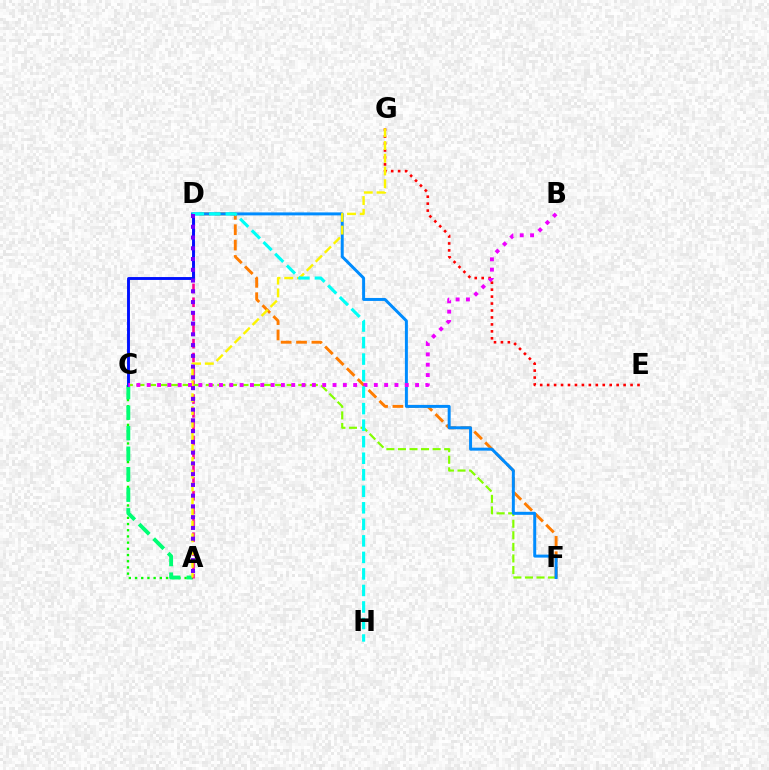{('A', 'C'): [{'color': '#08ff00', 'line_style': 'dotted', 'thickness': 1.68}, {'color': '#00ff74', 'line_style': 'dashed', 'thickness': 2.79}], ('A', 'D'): [{'color': '#ff0094', 'line_style': 'dashed', 'thickness': 1.88}, {'color': '#7200ff', 'line_style': 'dotted', 'thickness': 2.92}], ('C', 'F'): [{'color': '#84ff00', 'line_style': 'dashed', 'thickness': 1.57}], ('C', 'D'): [{'color': '#0010ff', 'line_style': 'solid', 'thickness': 2.09}], ('D', 'F'): [{'color': '#ff7c00', 'line_style': 'dashed', 'thickness': 2.09}, {'color': '#008cff', 'line_style': 'solid', 'thickness': 2.14}], ('E', 'G'): [{'color': '#ff0000', 'line_style': 'dotted', 'thickness': 1.89}], ('A', 'G'): [{'color': '#fcf500', 'line_style': 'dashed', 'thickness': 1.73}], ('B', 'C'): [{'color': '#ee00ff', 'line_style': 'dotted', 'thickness': 2.8}], ('D', 'H'): [{'color': '#00fff6', 'line_style': 'dashed', 'thickness': 2.25}]}